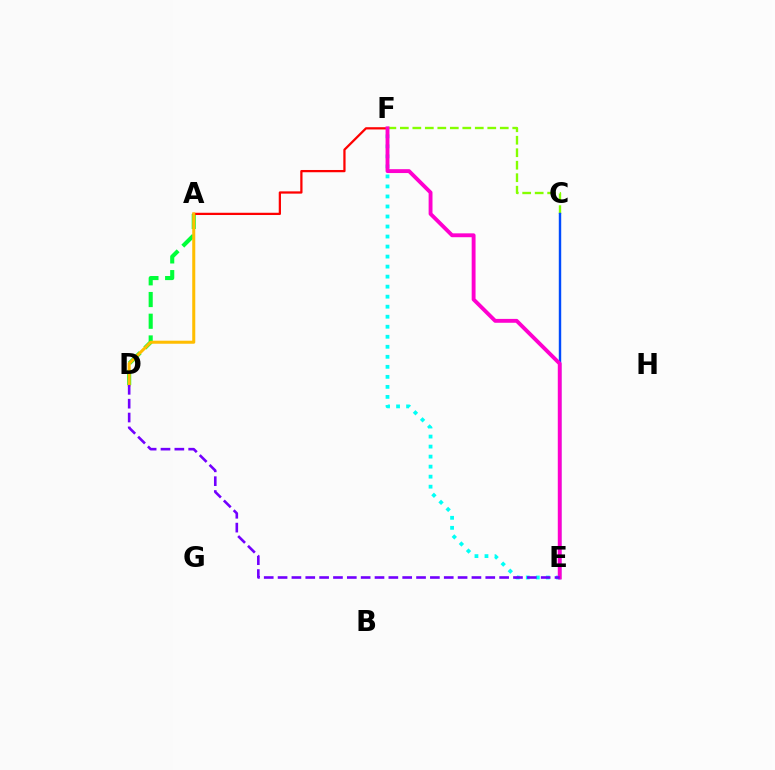{('C', 'F'): [{'color': '#84ff00', 'line_style': 'dashed', 'thickness': 1.7}], ('E', 'F'): [{'color': '#00fff6', 'line_style': 'dotted', 'thickness': 2.72}, {'color': '#ff00cf', 'line_style': 'solid', 'thickness': 2.79}], ('C', 'E'): [{'color': '#004bff', 'line_style': 'solid', 'thickness': 1.74}], ('A', 'D'): [{'color': '#00ff39', 'line_style': 'dashed', 'thickness': 2.95}, {'color': '#ffbd00', 'line_style': 'solid', 'thickness': 2.19}], ('A', 'F'): [{'color': '#ff0000', 'line_style': 'solid', 'thickness': 1.62}], ('D', 'E'): [{'color': '#7200ff', 'line_style': 'dashed', 'thickness': 1.88}]}